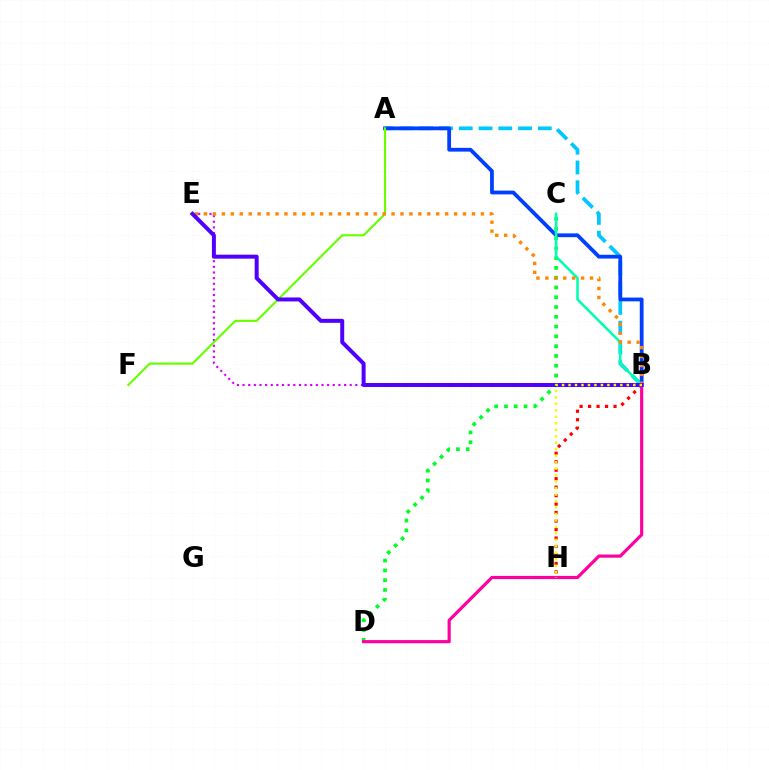{('B', 'E'): [{'color': '#d600ff', 'line_style': 'dotted', 'thickness': 1.53}, {'color': '#ff8800', 'line_style': 'dotted', 'thickness': 2.43}, {'color': '#4f00ff', 'line_style': 'solid', 'thickness': 2.87}], ('A', 'B'): [{'color': '#00c7ff', 'line_style': 'dashed', 'thickness': 2.69}, {'color': '#003fff', 'line_style': 'solid', 'thickness': 2.72}], ('A', 'F'): [{'color': '#66ff00', 'line_style': 'solid', 'thickness': 1.54}], ('C', 'D'): [{'color': '#00ff27', 'line_style': 'dotted', 'thickness': 2.66}], ('B', 'H'): [{'color': '#ff0000', 'line_style': 'dotted', 'thickness': 2.3}, {'color': '#eeff00', 'line_style': 'dotted', 'thickness': 1.76}], ('B', 'C'): [{'color': '#00ffaf', 'line_style': 'solid', 'thickness': 1.82}], ('B', 'D'): [{'color': '#ff00a0', 'line_style': 'solid', 'thickness': 2.29}]}